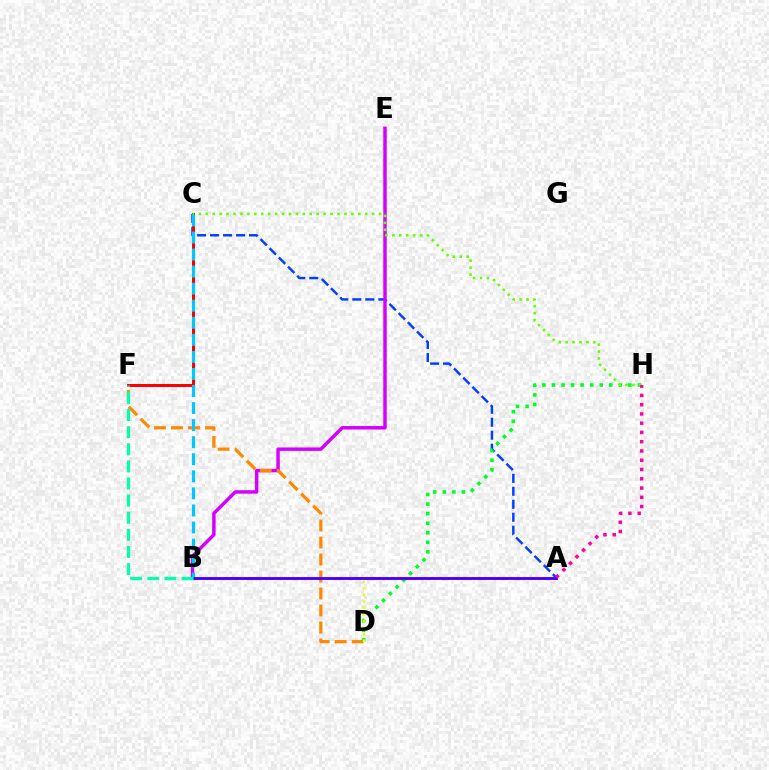{('A', 'C'): [{'color': '#003fff', 'line_style': 'dashed', 'thickness': 1.76}], ('C', 'F'): [{'color': '#ff0000', 'line_style': 'solid', 'thickness': 2.16}], ('B', 'E'): [{'color': '#d600ff', 'line_style': 'solid', 'thickness': 2.49}], ('D', 'F'): [{'color': '#ff8800', 'line_style': 'dashed', 'thickness': 2.31}], ('D', 'H'): [{'color': '#00ff27', 'line_style': 'dotted', 'thickness': 2.6}], ('C', 'H'): [{'color': '#66ff00', 'line_style': 'dotted', 'thickness': 1.88}], ('B', 'C'): [{'color': '#00c7ff', 'line_style': 'dashed', 'thickness': 2.32}], ('A', 'D'): [{'color': '#eeff00', 'line_style': 'dotted', 'thickness': 1.78}], ('A', 'B'): [{'color': '#4f00ff', 'line_style': 'solid', 'thickness': 2.12}], ('A', 'H'): [{'color': '#ff00a0', 'line_style': 'dotted', 'thickness': 2.52}], ('B', 'F'): [{'color': '#00ffaf', 'line_style': 'dashed', 'thickness': 2.33}]}